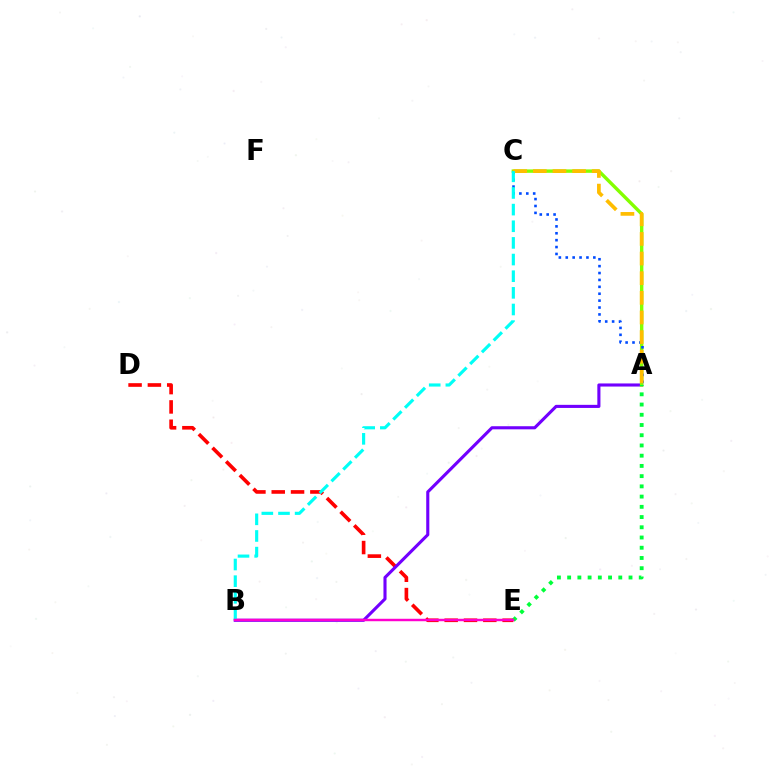{('D', 'E'): [{'color': '#ff0000', 'line_style': 'dashed', 'thickness': 2.62}], ('A', 'B'): [{'color': '#7200ff', 'line_style': 'solid', 'thickness': 2.23}], ('A', 'C'): [{'color': '#84ff00', 'line_style': 'solid', 'thickness': 2.46}, {'color': '#004bff', 'line_style': 'dotted', 'thickness': 1.87}, {'color': '#ffbd00', 'line_style': 'dashed', 'thickness': 2.67}], ('B', 'C'): [{'color': '#00fff6', 'line_style': 'dashed', 'thickness': 2.26}], ('A', 'E'): [{'color': '#00ff39', 'line_style': 'dotted', 'thickness': 2.78}], ('B', 'E'): [{'color': '#ff00cf', 'line_style': 'solid', 'thickness': 1.77}]}